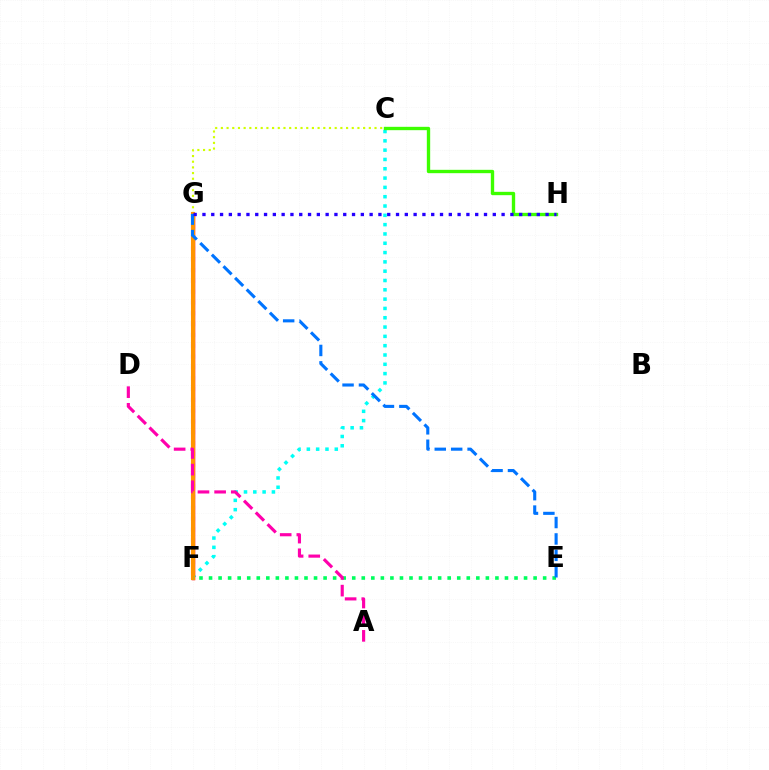{('C', 'G'): [{'color': '#d1ff00', 'line_style': 'dotted', 'thickness': 1.55}], ('F', 'G'): [{'color': '#b900ff', 'line_style': 'dotted', 'thickness': 2.94}, {'color': '#ff0000', 'line_style': 'solid', 'thickness': 2.52}, {'color': '#ff9400', 'line_style': 'solid', 'thickness': 2.94}], ('C', 'F'): [{'color': '#00fff6', 'line_style': 'dotted', 'thickness': 2.53}], ('E', 'F'): [{'color': '#00ff5c', 'line_style': 'dotted', 'thickness': 2.59}], ('A', 'D'): [{'color': '#ff00ac', 'line_style': 'dashed', 'thickness': 2.26}], ('C', 'H'): [{'color': '#3dff00', 'line_style': 'solid', 'thickness': 2.41}], ('E', 'G'): [{'color': '#0074ff', 'line_style': 'dashed', 'thickness': 2.23}], ('G', 'H'): [{'color': '#2500ff', 'line_style': 'dotted', 'thickness': 2.39}]}